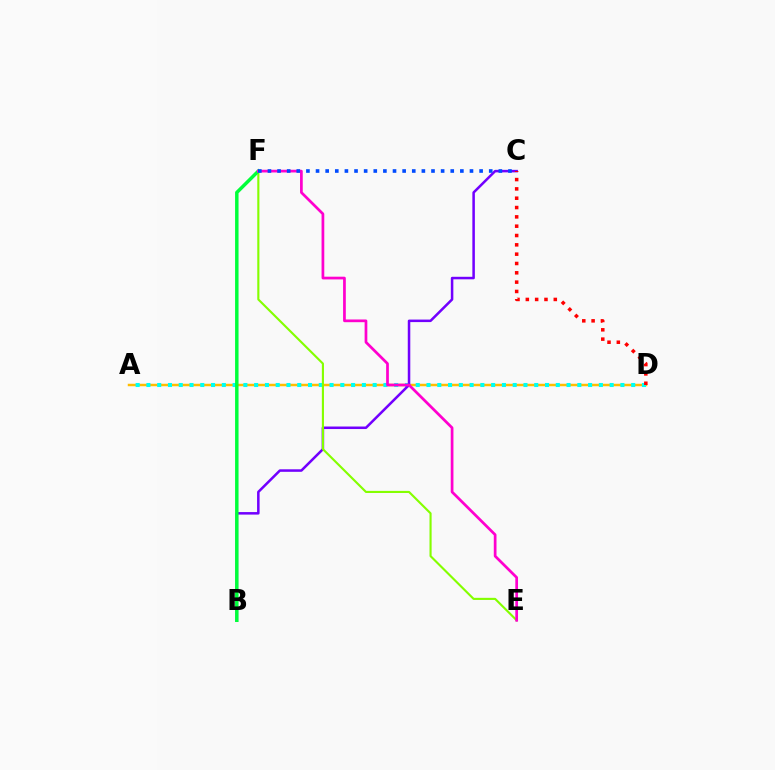{('A', 'D'): [{'color': '#ffbd00', 'line_style': 'solid', 'thickness': 1.78}, {'color': '#00fff6', 'line_style': 'dotted', 'thickness': 2.93}], ('B', 'C'): [{'color': '#7200ff', 'line_style': 'solid', 'thickness': 1.82}], ('C', 'D'): [{'color': '#ff0000', 'line_style': 'dotted', 'thickness': 2.53}], ('E', 'F'): [{'color': '#84ff00', 'line_style': 'solid', 'thickness': 1.53}, {'color': '#ff00cf', 'line_style': 'solid', 'thickness': 1.96}], ('B', 'F'): [{'color': '#00ff39', 'line_style': 'solid', 'thickness': 2.49}], ('C', 'F'): [{'color': '#004bff', 'line_style': 'dotted', 'thickness': 2.61}]}